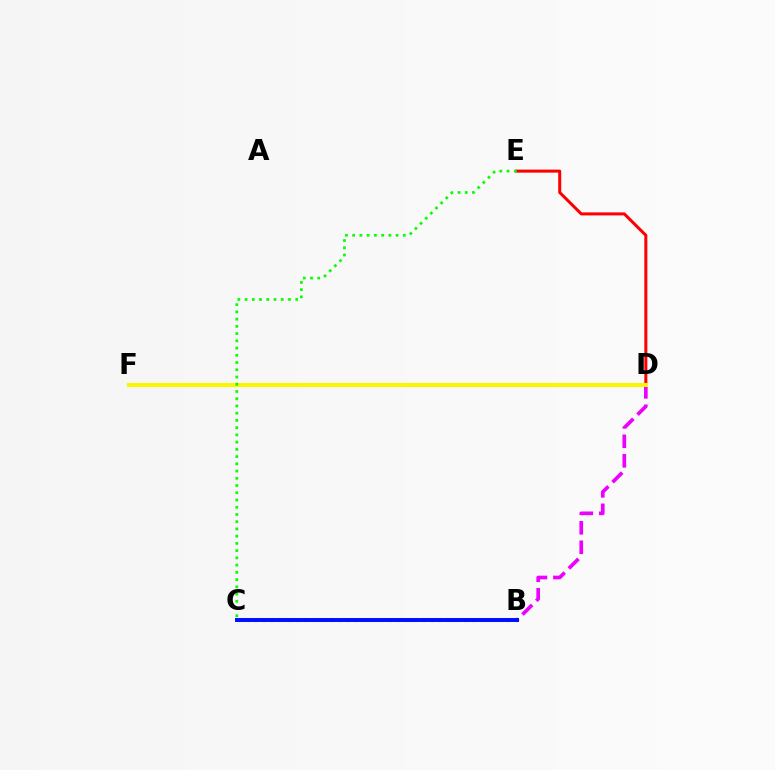{('D', 'E'): [{'color': '#ff0000', 'line_style': 'solid', 'thickness': 2.18}], ('B', 'C'): [{'color': '#00fff6', 'line_style': 'dotted', 'thickness': 2.28}, {'color': '#0010ff', 'line_style': 'solid', 'thickness': 2.85}], ('B', 'D'): [{'color': '#ee00ff', 'line_style': 'dashed', 'thickness': 2.65}], ('D', 'F'): [{'color': '#fcf500', 'line_style': 'solid', 'thickness': 2.92}], ('C', 'E'): [{'color': '#08ff00', 'line_style': 'dotted', 'thickness': 1.97}]}